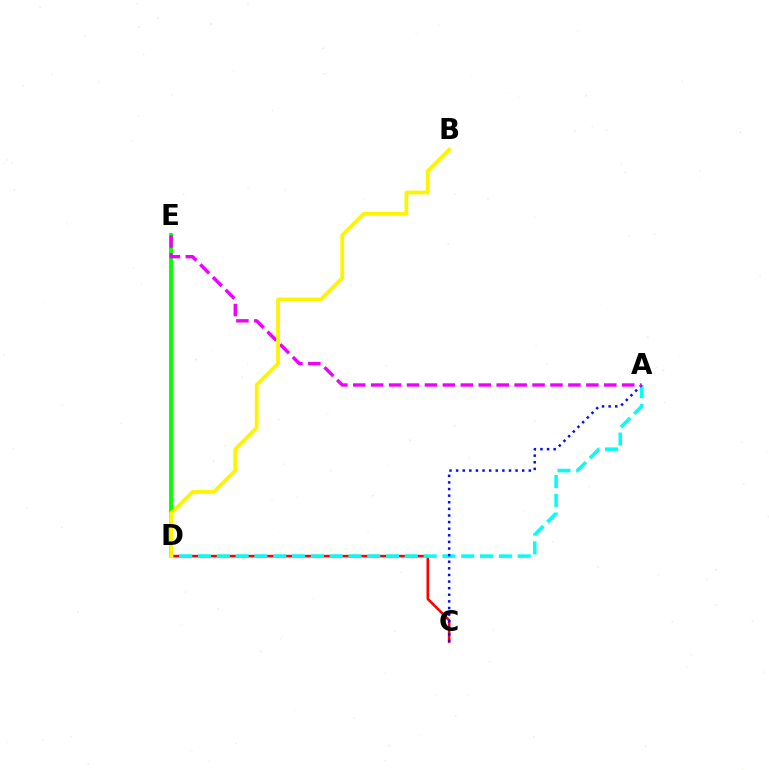{('C', 'D'): [{'color': '#ff0000', 'line_style': 'solid', 'thickness': 1.87}], ('A', 'D'): [{'color': '#00fff6', 'line_style': 'dashed', 'thickness': 2.55}], ('D', 'E'): [{'color': '#08ff00', 'line_style': 'solid', 'thickness': 2.79}], ('A', 'C'): [{'color': '#0010ff', 'line_style': 'dotted', 'thickness': 1.8}], ('A', 'E'): [{'color': '#ee00ff', 'line_style': 'dashed', 'thickness': 2.44}], ('B', 'D'): [{'color': '#fcf500', 'line_style': 'solid', 'thickness': 2.72}]}